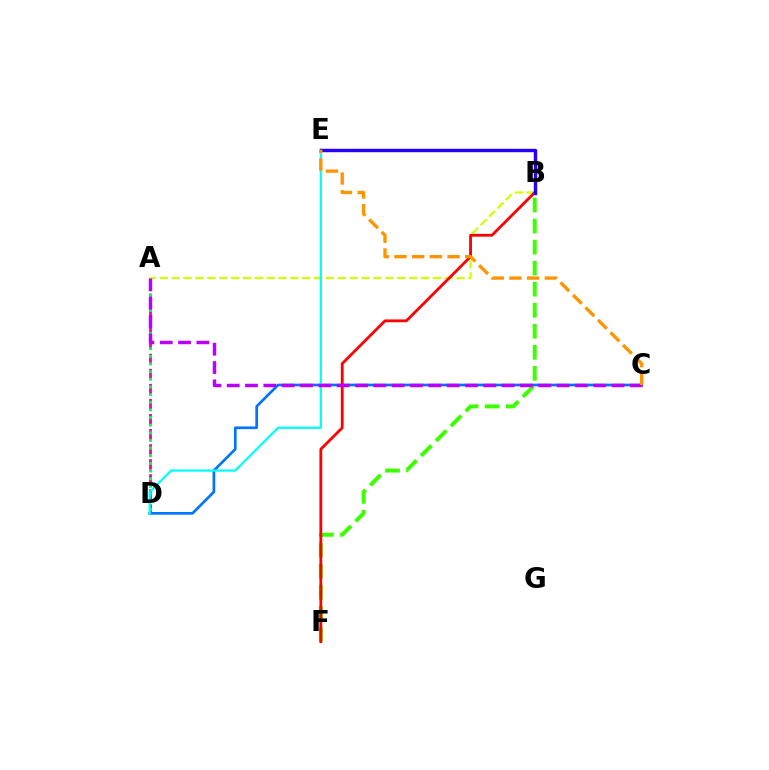{('B', 'F'): [{'color': '#3dff00', 'line_style': 'dashed', 'thickness': 2.86}, {'color': '#ff0000', 'line_style': 'solid', 'thickness': 2.02}], ('A', 'D'): [{'color': '#ff00ac', 'line_style': 'dashed', 'thickness': 2.05}, {'color': '#00ff5c', 'line_style': 'dotted', 'thickness': 2.08}], ('C', 'D'): [{'color': '#0074ff', 'line_style': 'solid', 'thickness': 1.93}], ('A', 'B'): [{'color': '#d1ff00', 'line_style': 'dashed', 'thickness': 1.61}], ('D', 'E'): [{'color': '#00fff6', 'line_style': 'solid', 'thickness': 1.62}], ('B', 'E'): [{'color': '#2500ff', 'line_style': 'solid', 'thickness': 2.45}], ('A', 'C'): [{'color': '#b900ff', 'line_style': 'dashed', 'thickness': 2.49}], ('C', 'E'): [{'color': '#ff9400', 'line_style': 'dashed', 'thickness': 2.4}]}